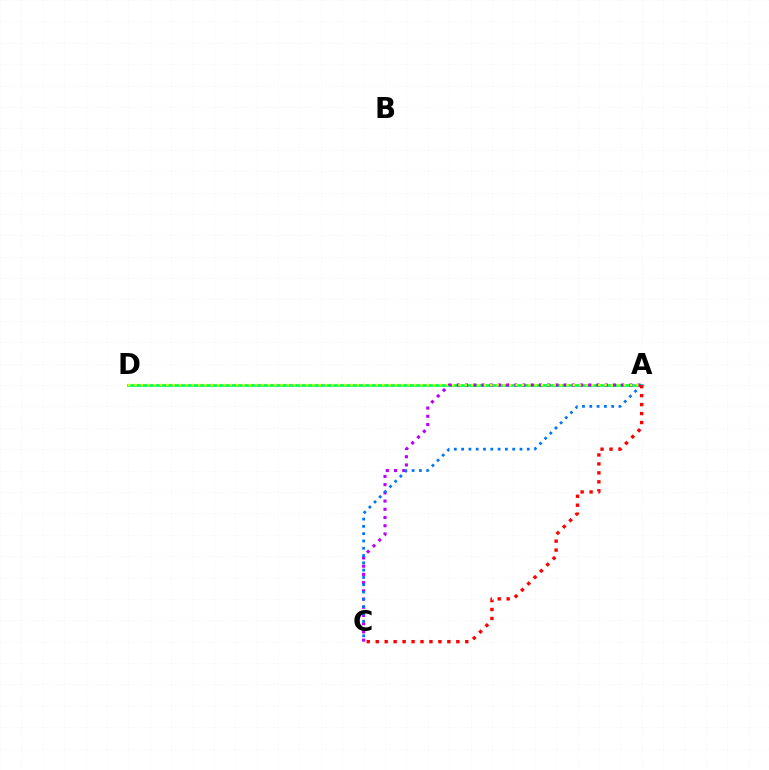{('A', 'D'): [{'color': '#00ff5c', 'line_style': 'solid', 'thickness': 1.98}, {'color': '#d1ff00', 'line_style': 'dotted', 'thickness': 1.73}], ('A', 'C'): [{'color': '#b900ff', 'line_style': 'dotted', 'thickness': 2.23}, {'color': '#0074ff', 'line_style': 'dotted', 'thickness': 1.98}, {'color': '#ff0000', 'line_style': 'dotted', 'thickness': 2.43}]}